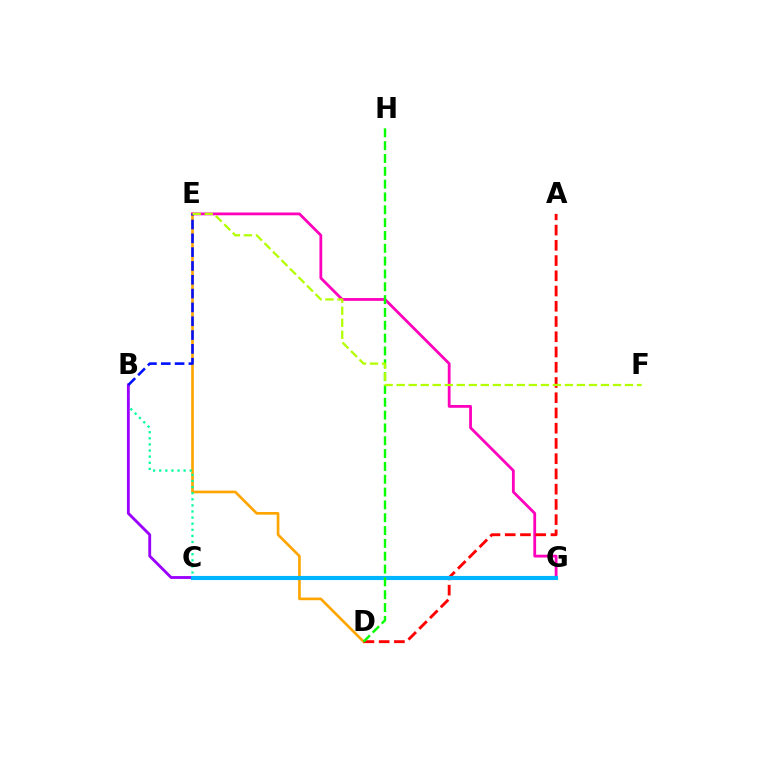{('D', 'E'): [{'color': '#ffa500', 'line_style': 'solid', 'thickness': 1.91}], ('B', 'C'): [{'color': '#00ff9d', 'line_style': 'dotted', 'thickness': 1.66}, {'color': '#9b00ff', 'line_style': 'solid', 'thickness': 2.05}], ('E', 'G'): [{'color': '#ff00bd', 'line_style': 'solid', 'thickness': 2.01}], ('A', 'D'): [{'color': '#ff0000', 'line_style': 'dashed', 'thickness': 2.07}], ('B', 'E'): [{'color': '#0010ff', 'line_style': 'dashed', 'thickness': 1.88}], ('C', 'G'): [{'color': '#00b5ff', 'line_style': 'solid', 'thickness': 2.97}], ('D', 'H'): [{'color': '#08ff00', 'line_style': 'dashed', 'thickness': 1.74}], ('E', 'F'): [{'color': '#b3ff00', 'line_style': 'dashed', 'thickness': 1.63}]}